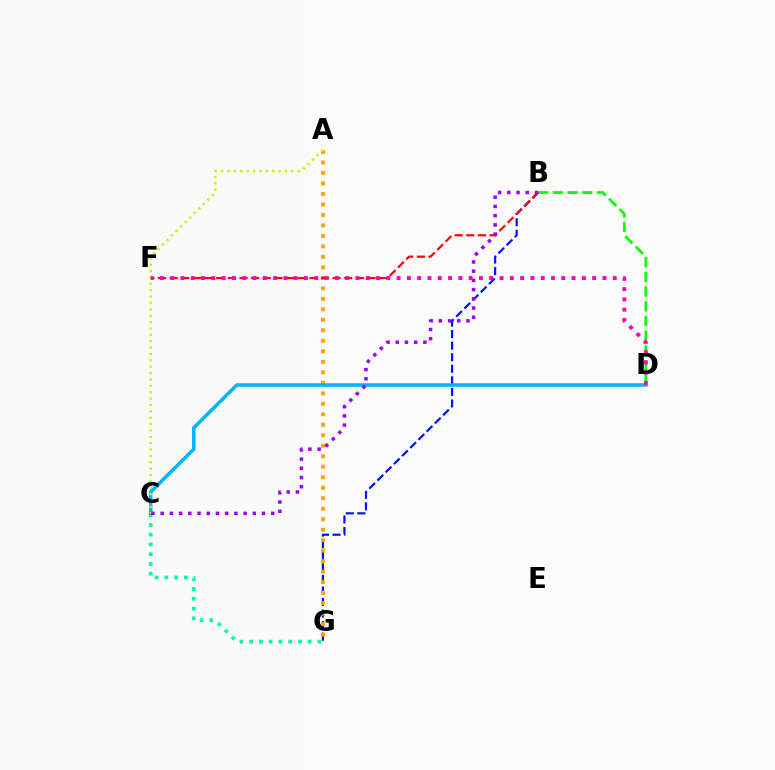{('B', 'G'): [{'color': '#0010ff', 'line_style': 'dashed', 'thickness': 1.57}], ('B', 'D'): [{'color': '#08ff00', 'line_style': 'dashed', 'thickness': 2.0}], ('C', 'G'): [{'color': '#00ff9d', 'line_style': 'dotted', 'thickness': 2.65}], ('A', 'G'): [{'color': '#ffa500', 'line_style': 'dotted', 'thickness': 2.85}], ('C', 'D'): [{'color': '#00b5ff', 'line_style': 'solid', 'thickness': 2.54}], ('B', 'F'): [{'color': '#ff0000', 'line_style': 'dashed', 'thickness': 1.58}], ('A', 'C'): [{'color': '#b3ff00', 'line_style': 'dotted', 'thickness': 1.73}], ('D', 'F'): [{'color': '#ff00bd', 'line_style': 'dotted', 'thickness': 2.8}], ('B', 'C'): [{'color': '#9b00ff', 'line_style': 'dotted', 'thickness': 2.5}]}